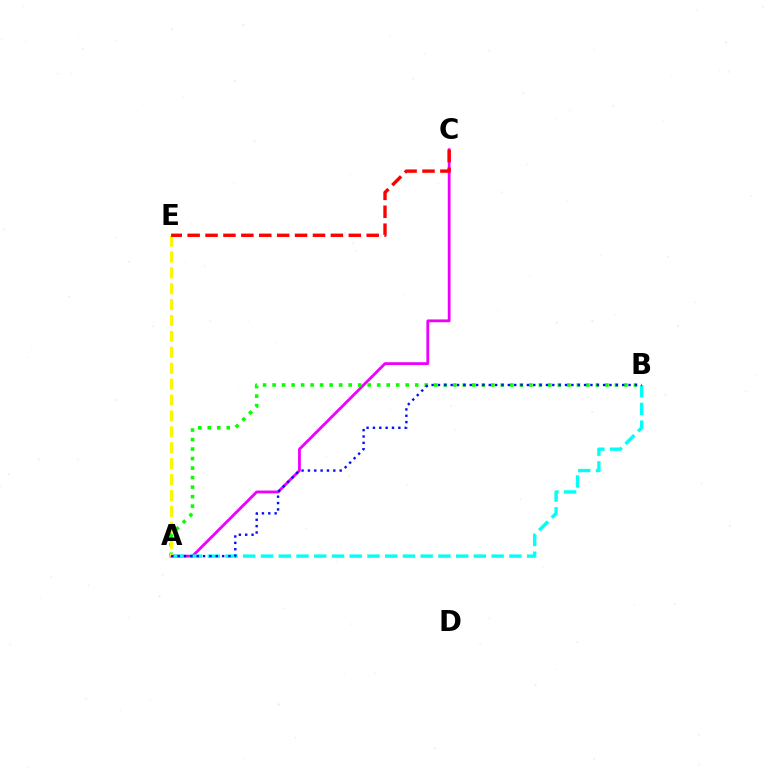{('A', 'C'): [{'color': '#ee00ff', 'line_style': 'solid', 'thickness': 2.01}], ('A', 'B'): [{'color': '#00fff6', 'line_style': 'dashed', 'thickness': 2.41}, {'color': '#08ff00', 'line_style': 'dotted', 'thickness': 2.58}, {'color': '#0010ff', 'line_style': 'dotted', 'thickness': 1.73}], ('A', 'E'): [{'color': '#fcf500', 'line_style': 'dashed', 'thickness': 2.16}], ('C', 'E'): [{'color': '#ff0000', 'line_style': 'dashed', 'thickness': 2.43}]}